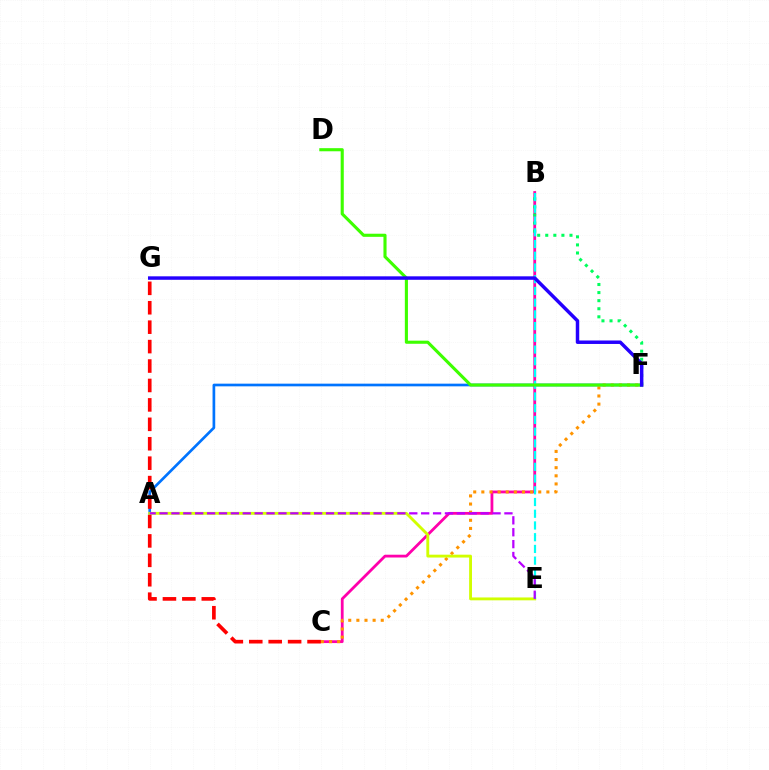{('A', 'F'): [{'color': '#0074ff', 'line_style': 'solid', 'thickness': 1.93}], ('B', 'C'): [{'color': '#ff00ac', 'line_style': 'solid', 'thickness': 2.01}], ('C', 'F'): [{'color': '#ff9400', 'line_style': 'dotted', 'thickness': 2.21}], ('B', 'F'): [{'color': '#00ff5c', 'line_style': 'dotted', 'thickness': 2.19}], ('C', 'G'): [{'color': '#ff0000', 'line_style': 'dashed', 'thickness': 2.64}], ('A', 'E'): [{'color': '#d1ff00', 'line_style': 'solid', 'thickness': 2.06}, {'color': '#b900ff', 'line_style': 'dashed', 'thickness': 1.62}], ('B', 'E'): [{'color': '#00fff6', 'line_style': 'dashed', 'thickness': 1.59}], ('D', 'F'): [{'color': '#3dff00', 'line_style': 'solid', 'thickness': 2.24}], ('F', 'G'): [{'color': '#2500ff', 'line_style': 'solid', 'thickness': 2.5}]}